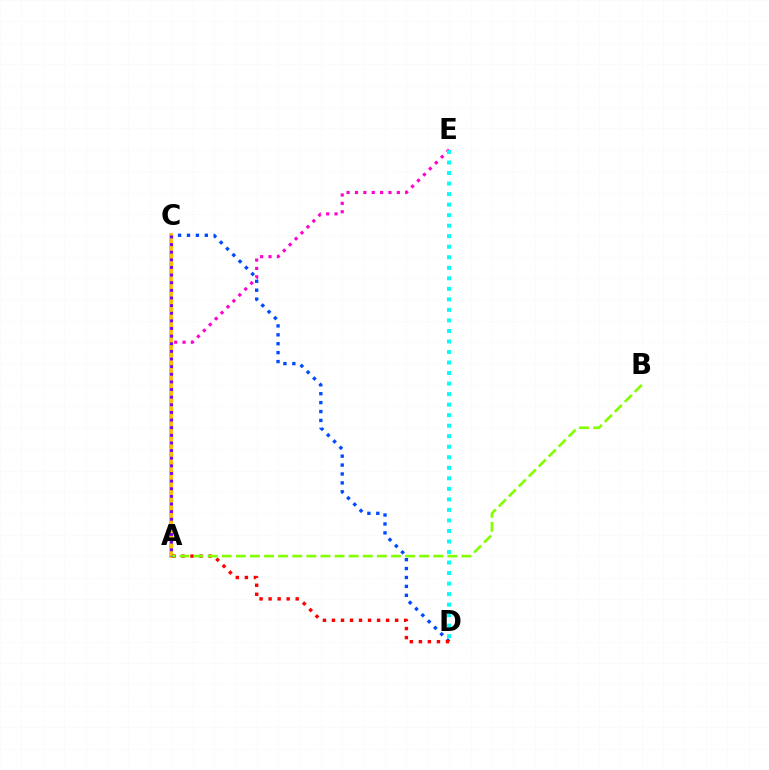{('A', 'E'): [{'color': '#ff00cf', 'line_style': 'dotted', 'thickness': 2.27}], ('A', 'C'): [{'color': '#00ff39', 'line_style': 'dotted', 'thickness': 2.46}, {'color': '#ffbd00', 'line_style': 'solid', 'thickness': 2.69}, {'color': '#7200ff', 'line_style': 'dotted', 'thickness': 2.07}], ('C', 'D'): [{'color': '#004bff', 'line_style': 'dotted', 'thickness': 2.42}], ('A', 'D'): [{'color': '#ff0000', 'line_style': 'dotted', 'thickness': 2.45}], ('D', 'E'): [{'color': '#00fff6', 'line_style': 'dotted', 'thickness': 2.86}], ('A', 'B'): [{'color': '#84ff00', 'line_style': 'dashed', 'thickness': 1.92}]}